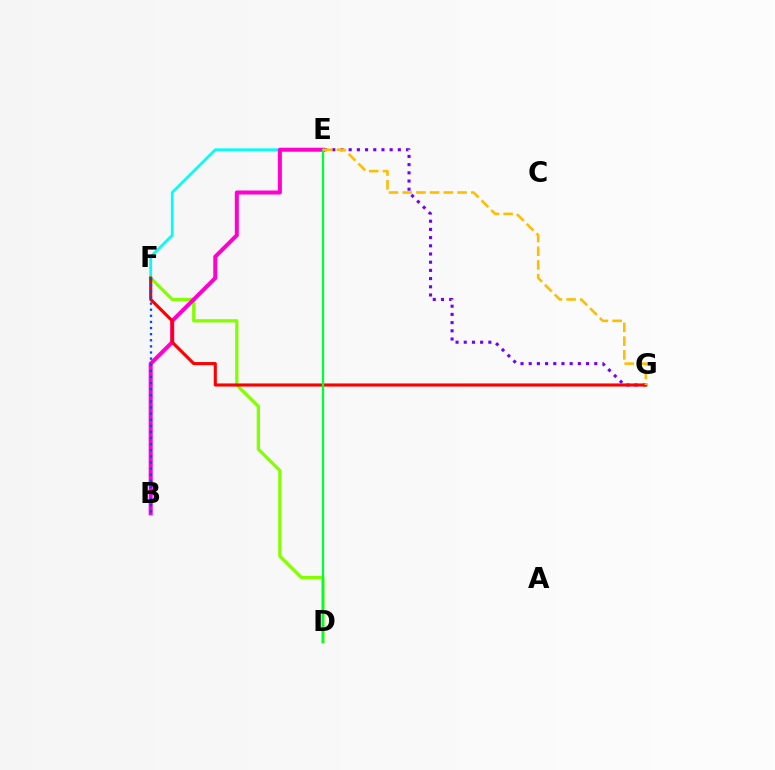{('E', 'F'): [{'color': '#00fff6', 'line_style': 'solid', 'thickness': 1.97}], ('D', 'F'): [{'color': '#84ff00', 'line_style': 'solid', 'thickness': 2.36}], ('B', 'E'): [{'color': '#ff00cf', 'line_style': 'solid', 'thickness': 2.89}], ('E', 'G'): [{'color': '#7200ff', 'line_style': 'dotted', 'thickness': 2.23}, {'color': '#ffbd00', 'line_style': 'dashed', 'thickness': 1.86}], ('F', 'G'): [{'color': '#ff0000', 'line_style': 'solid', 'thickness': 2.25}], ('D', 'E'): [{'color': '#00ff39', 'line_style': 'solid', 'thickness': 1.65}], ('B', 'F'): [{'color': '#004bff', 'line_style': 'dotted', 'thickness': 1.66}]}